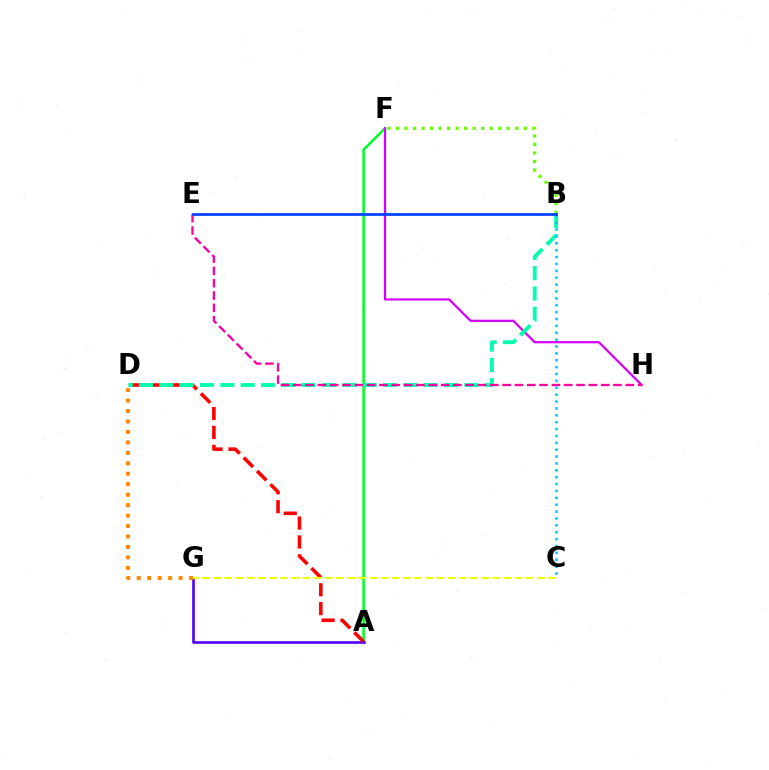{('A', 'F'): [{'color': '#00ff27', 'line_style': 'solid', 'thickness': 1.84}], ('F', 'H'): [{'color': '#d600ff', 'line_style': 'solid', 'thickness': 1.61}], ('B', 'F'): [{'color': '#66ff00', 'line_style': 'dotted', 'thickness': 2.32}], ('A', 'G'): [{'color': '#4f00ff', 'line_style': 'solid', 'thickness': 1.89}], ('D', 'G'): [{'color': '#ff8800', 'line_style': 'dotted', 'thickness': 2.84}], ('A', 'D'): [{'color': '#ff0000', 'line_style': 'dashed', 'thickness': 2.57}], ('B', 'D'): [{'color': '#00ffaf', 'line_style': 'dashed', 'thickness': 2.76}], ('E', 'H'): [{'color': '#ff00a0', 'line_style': 'dashed', 'thickness': 1.67}], ('B', 'C'): [{'color': '#00c7ff', 'line_style': 'dotted', 'thickness': 1.87}], ('B', 'E'): [{'color': '#003fff', 'line_style': 'solid', 'thickness': 1.95}], ('C', 'G'): [{'color': '#eeff00', 'line_style': 'dashed', 'thickness': 1.52}]}